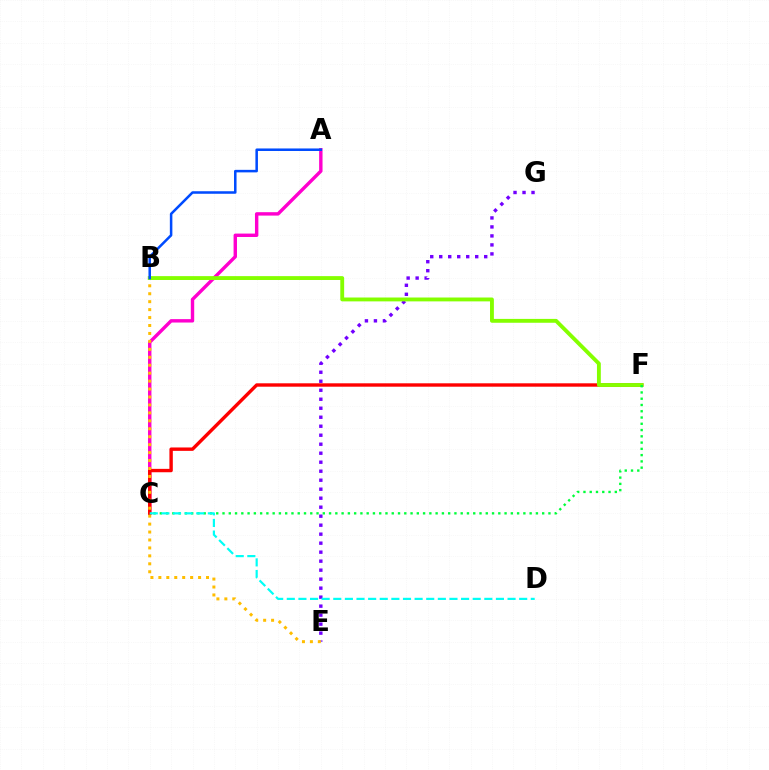{('A', 'C'): [{'color': '#ff00cf', 'line_style': 'solid', 'thickness': 2.45}], ('C', 'F'): [{'color': '#ff0000', 'line_style': 'solid', 'thickness': 2.44}, {'color': '#00ff39', 'line_style': 'dotted', 'thickness': 1.7}], ('E', 'G'): [{'color': '#7200ff', 'line_style': 'dotted', 'thickness': 2.44}], ('B', 'E'): [{'color': '#ffbd00', 'line_style': 'dotted', 'thickness': 2.16}], ('B', 'F'): [{'color': '#84ff00', 'line_style': 'solid', 'thickness': 2.78}], ('A', 'B'): [{'color': '#004bff', 'line_style': 'solid', 'thickness': 1.82}], ('C', 'D'): [{'color': '#00fff6', 'line_style': 'dashed', 'thickness': 1.58}]}